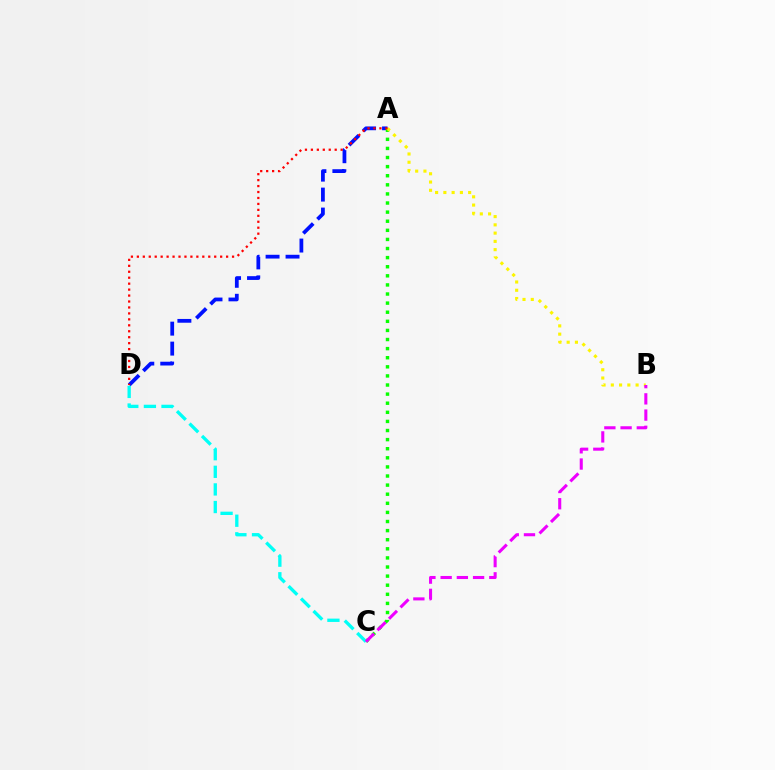{('A', 'D'): [{'color': '#0010ff', 'line_style': 'dashed', 'thickness': 2.71}, {'color': '#ff0000', 'line_style': 'dotted', 'thickness': 1.62}], ('A', 'C'): [{'color': '#08ff00', 'line_style': 'dotted', 'thickness': 2.47}], ('A', 'B'): [{'color': '#fcf500', 'line_style': 'dotted', 'thickness': 2.24}], ('C', 'D'): [{'color': '#00fff6', 'line_style': 'dashed', 'thickness': 2.39}], ('B', 'C'): [{'color': '#ee00ff', 'line_style': 'dashed', 'thickness': 2.2}]}